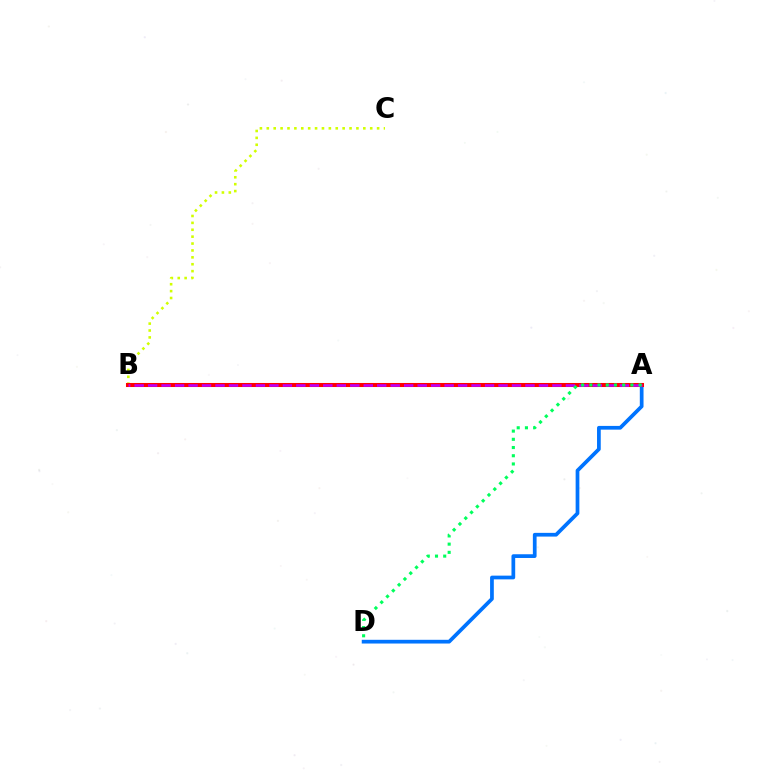{('A', 'D'): [{'color': '#0074ff', 'line_style': 'solid', 'thickness': 2.68}, {'color': '#00ff5c', 'line_style': 'dotted', 'thickness': 2.23}], ('B', 'C'): [{'color': '#d1ff00', 'line_style': 'dotted', 'thickness': 1.87}], ('A', 'B'): [{'color': '#ff0000', 'line_style': 'solid', 'thickness': 2.91}, {'color': '#b900ff', 'line_style': 'dashed', 'thickness': 1.83}]}